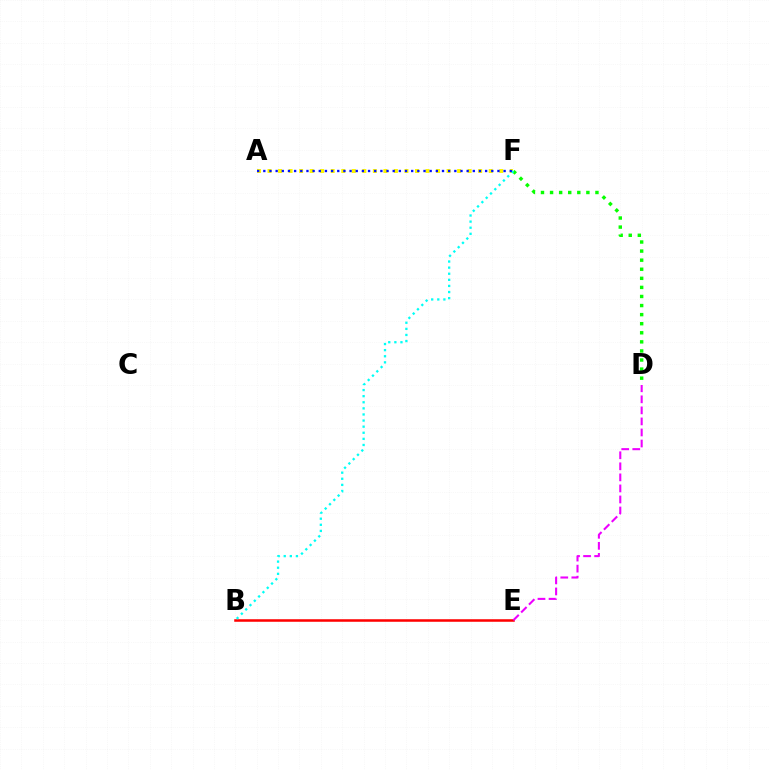{('B', 'E'): [{'color': '#ff0000', 'line_style': 'solid', 'thickness': 1.82}], ('D', 'F'): [{'color': '#08ff00', 'line_style': 'dotted', 'thickness': 2.47}], ('A', 'F'): [{'color': '#fcf500', 'line_style': 'dotted', 'thickness': 2.86}, {'color': '#0010ff', 'line_style': 'dotted', 'thickness': 1.67}], ('B', 'F'): [{'color': '#00fff6', 'line_style': 'dotted', 'thickness': 1.66}], ('D', 'E'): [{'color': '#ee00ff', 'line_style': 'dashed', 'thickness': 1.5}]}